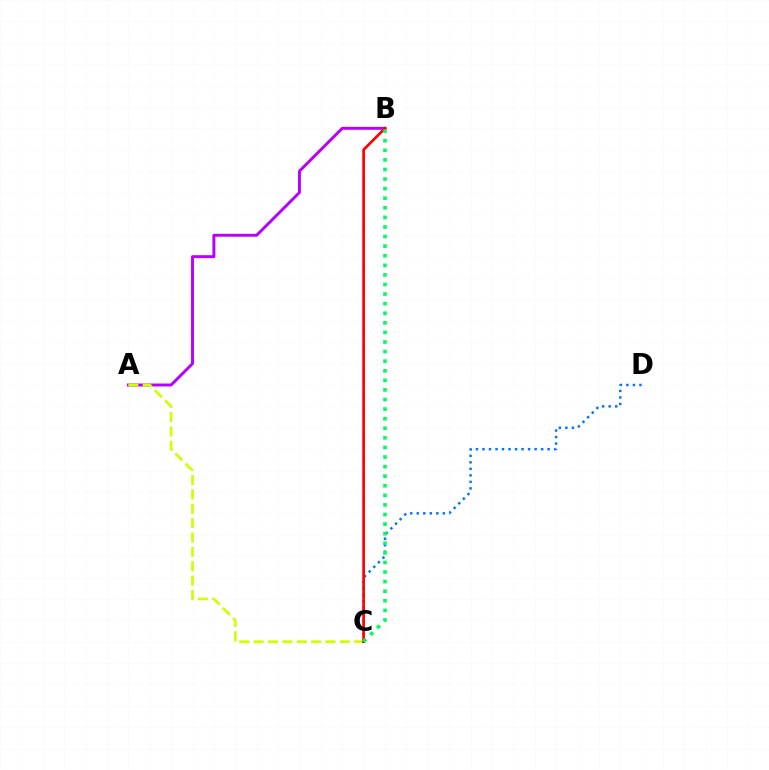{('C', 'D'): [{'color': '#0074ff', 'line_style': 'dotted', 'thickness': 1.77}], ('A', 'B'): [{'color': '#b900ff', 'line_style': 'solid', 'thickness': 2.12}], ('A', 'C'): [{'color': '#d1ff00', 'line_style': 'dashed', 'thickness': 1.95}], ('B', 'C'): [{'color': '#ff0000', 'line_style': 'solid', 'thickness': 1.93}, {'color': '#00ff5c', 'line_style': 'dotted', 'thickness': 2.6}]}